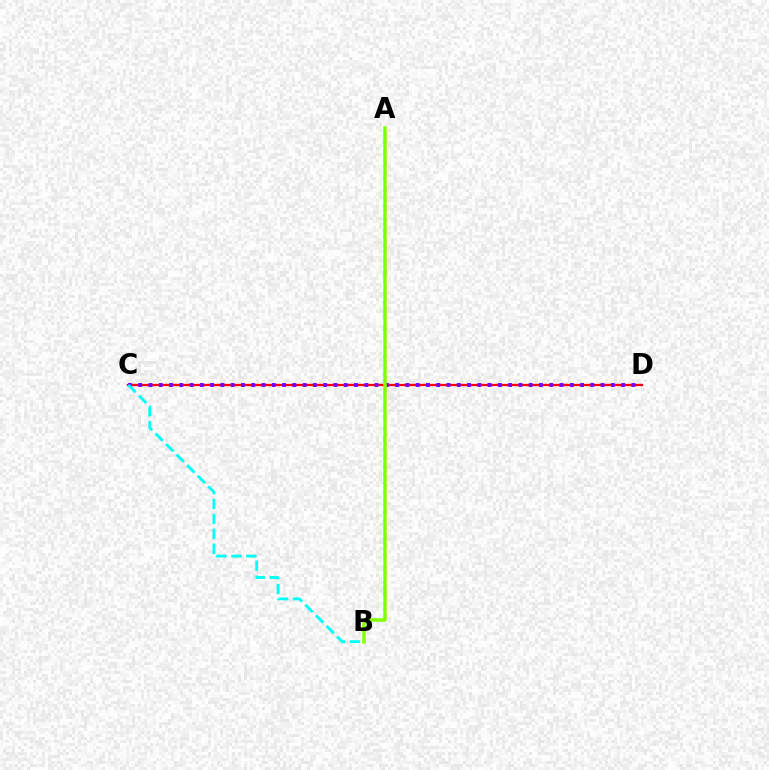{('C', 'D'): [{'color': '#ff0000', 'line_style': 'solid', 'thickness': 1.66}, {'color': '#7200ff', 'line_style': 'dotted', 'thickness': 2.79}], ('A', 'B'): [{'color': '#84ff00', 'line_style': 'solid', 'thickness': 2.52}], ('B', 'C'): [{'color': '#00fff6', 'line_style': 'dashed', 'thickness': 2.03}]}